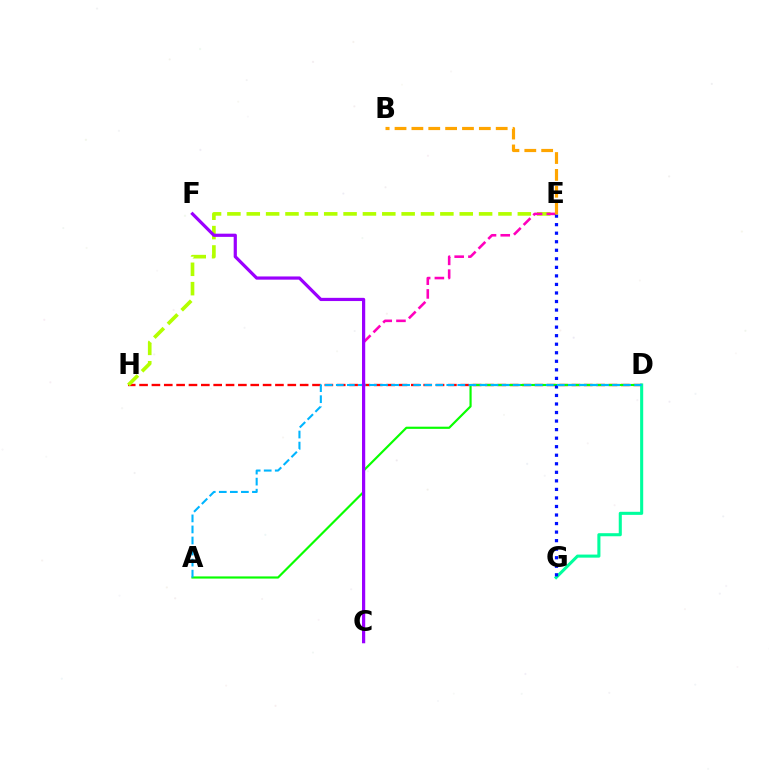{('D', 'H'): [{'color': '#ff0000', 'line_style': 'dashed', 'thickness': 1.68}], ('E', 'H'): [{'color': '#b3ff00', 'line_style': 'dashed', 'thickness': 2.63}], ('C', 'E'): [{'color': '#ff00bd', 'line_style': 'dashed', 'thickness': 1.87}], ('A', 'D'): [{'color': '#08ff00', 'line_style': 'solid', 'thickness': 1.56}, {'color': '#00b5ff', 'line_style': 'dashed', 'thickness': 1.5}], ('D', 'G'): [{'color': '#00ff9d', 'line_style': 'solid', 'thickness': 2.21}], ('E', 'G'): [{'color': '#0010ff', 'line_style': 'dotted', 'thickness': 2.32}], ('C', 'F'): [{'color': '#9b00ff', 'line_style': 'solid', 'thickness': 2.31}], ('B', 'E'): [{'color': '#ffa500', 'line_style': 'dashed', 'thickness': 2.29}]}